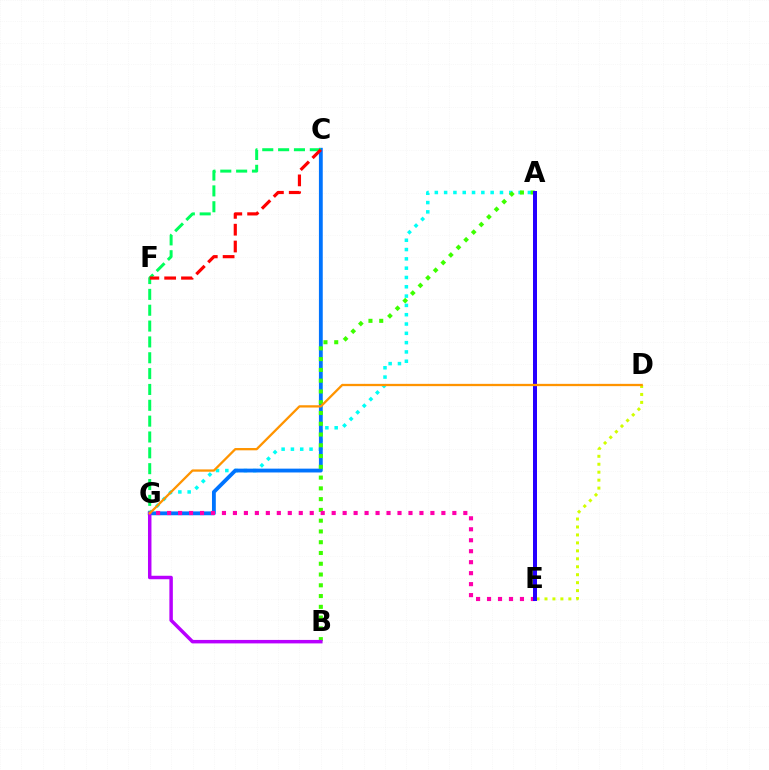{('A', 'G'): [{'color': '#00fff6', 'line_style': 'dotted', 'thickness': 2.53}], ('C', 'G'): [{'color': '#0074ff', 'line_style': 'solid', 'thickness': 2.76}, {'color': '#00ff5c', 'line_style': 'dashed', 'thickness': 2.15}], ('A', 'B'): [{'color': '#3dff00', 'line_style': 'dotted', 'thickness': 2.93}], ('E', 'G'): [{'color': '#ff00ac', 'line_style': 'dotted', 'thickness': 2.98}], ('D', 'E'): [{'color': '#d1ff00', 'line_style': 'dotted', 'thickness': 2.16}], ('A', 'E'): [{'color': '#2500ff', 'line_style': 'solid', 'thickness': 2.88}], ('C', 'F'): [{'color': '#ff0000', 'line_style': 'dashed', 'thickness': 2.29}], ('B', 'G'): [{'color': '#b900ff', 'line_style': 'solid', 'thickness': 2.5}], ('D', 'G'): [{'color': '#ff9400', 'line_style': 'solid', 'thickness': 1.65}]}